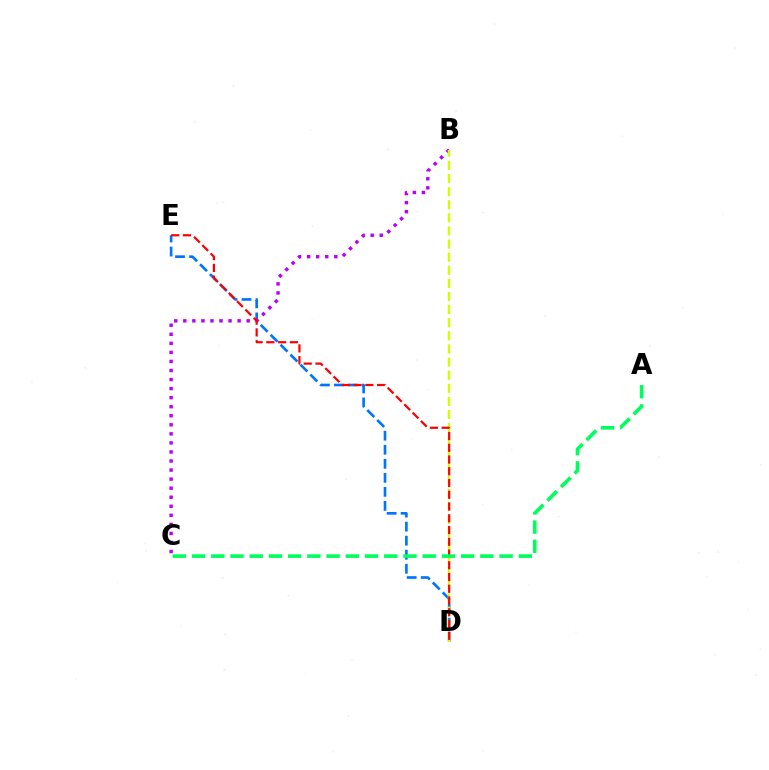{('D', 'E'): [{'color': '#0074ff', 'line_style': 'dashed', 'thickness': 1.91}, {'color': '#ff0000', 'line_style': 'dashed', 'thickness': 1.6}], ('B', 'C'): [{'color': '#b900ff', 'line_style': 'dotted', 'thickness': 2.46}], ('B', 'D'): [{'color': '#d1ff00', 'line_style': 'dashed', 'thickness': 1.78}], ('A', 'C'): [{'color': '#00ff5c', 'line_style': 'dashed', 'thickness': 2.61}]}